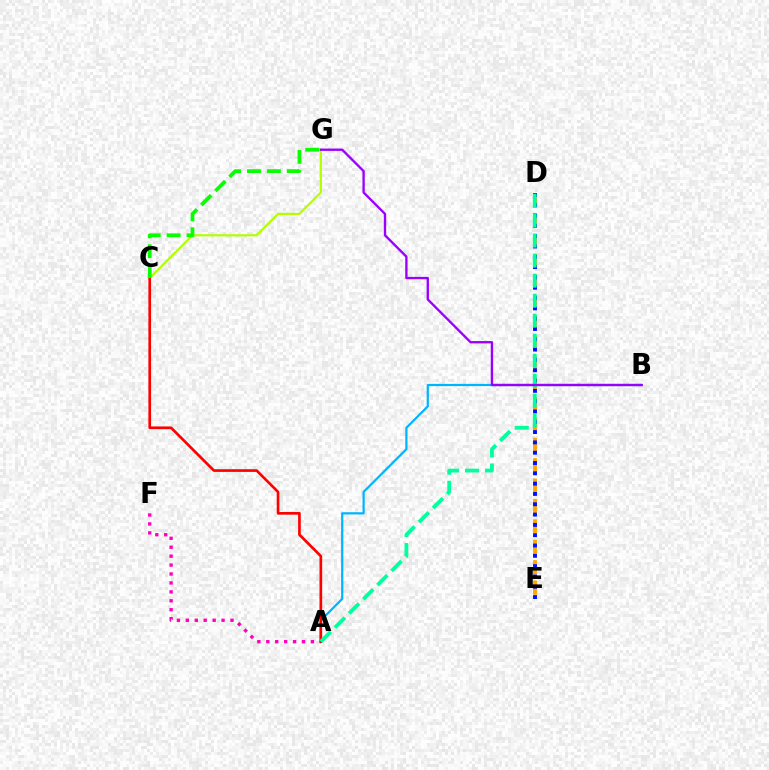{('D', 'E'): [{'color': '#ffa500', 'line_style': 'dashed', 'thickness': 2.77}, {'color': '#0010ff', 'line_style': 'dotted', 'thickness': 2.8}], ('A', 'B'): [{'color': '#00b5ff', 'line_style': 'solid', 'thickness': 1.6}], ('C', 'G'): [{'color': '#b3ff00', 'line_style': 'solid', 'thickness': 1.58}, {'color': '#08ff00', 'line_style': 'dashed', 'thickness': 2.7}], ('A', 'F'): [{'color': '#ff00bd', 'line_style': 'dotted', 'thickness': 2.43}], ('A', 'C'): [{'color': '#ff0000', 'line_style': 'solid', 'thickness': 1.93}], ('A', 'D'): [{'color': '#00ff9d', 'line_style': 'dashed', 'thickness': 2.72}], ('B', 'G'): [{'color': '#9b00ff', 'line_style': 'solid', 'thickness': 1.69}]}